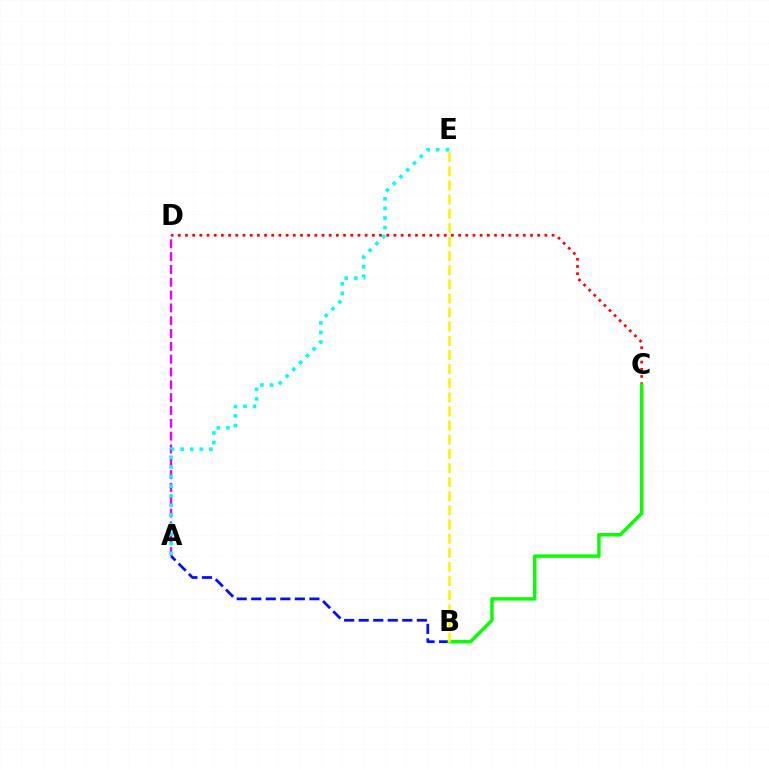{('C', 'D'): [{'color': '#ff0000', 'line_style': 'dotted', 'thickness': 1.95}], ('A', 'B'): [{'color': '#0010ff', 'line_style': 'dashed', 'thickness': 1.98}], ('A', 'D'): [{'color': '#ee00ff', 'line_style': 'dashed', 'thickness': 1.74}], ('A', 'E'): [{'color': '#00fff6', 'line_style': 'dotted', 'thickness': 2.61}], ('B', 'C'): [{'color': '#08ff00', 'line_style': 'solid', 'thickness': 2.48}], ('B', 'E'): [{'color': '#fcf500', 'line_style': 'dashed', 'thickness': 1.92}]}